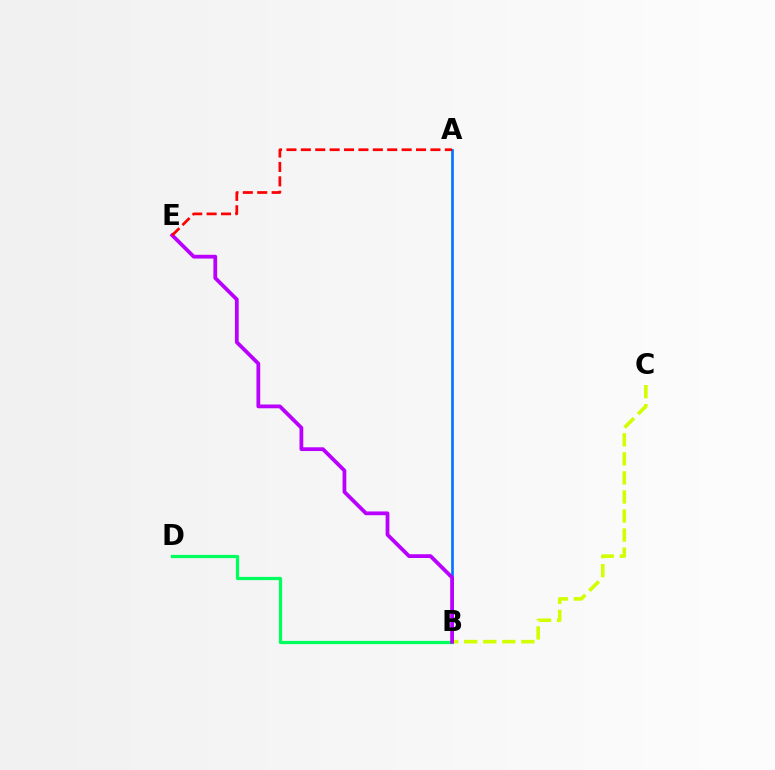{('B', 'D'): [{'color': '#00ff5c', 'line_style': 'solid', 'thickness': 2.33}], ('A', 'B'): [{'color': '#0074ff', 'line_style': 'solid', 'thickness': 1.9}], ('B', 'C'): [{'color': '#d1ff00', 'line_style': 'dashed', 'thickness': 2.59}], ('B', 'E'): [{'color': '#b900ff', 'line_style': 'solid', 'thickness': 2.72}], ('A', 'E'): [{'color': '#ff0000', 'line_style': 'dashed', 'thickness': 1.96}]}